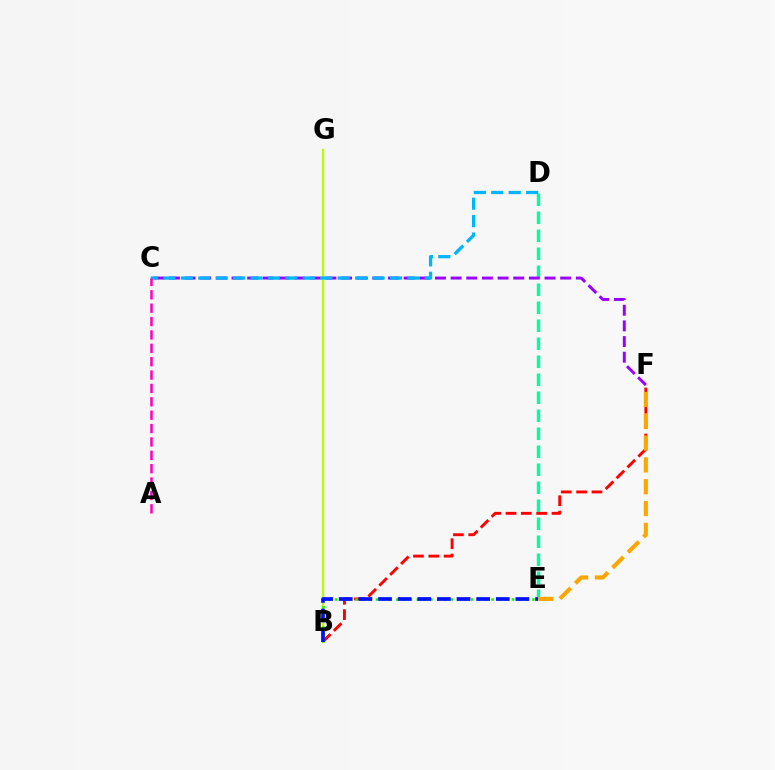{('B', 'F'): [{'color': '#ff0000', 'line_style': 'dashed', 'thickness': 2.08}], ('B', 'G'): [{'color': '#b3ff00', 'line_style': 'solid', 'thickness': 1.64}], ('B', 'E'): [{'color': '#08ff00', 'line_style': 'dotted', 'thickness': 1.85}, {'color': '#0010ff', 'line_style': 'dashed', 'thickness': 2.67}], ('D', 'E'): [{'color': '#00ff9d', 'line_style': 'dashed', 'thickness': 2.45}], ('E', 'F'): [{'color': '#ffa500', 'line_style': 'dashed', 'thickness': 2.96}], ('C', 'F'): [{'color': '#9b00ff', 'line_style': 'dashed', 'thickness': 2.13}], ('C', 'D'): [{'color': '#00b5ff', 'line_style': 'dashed', 'thickness': 2.37}], ('A', 'C'): [{'color': '#ff00bd', 'line_style': 'dashed', 'thickness': 1.82}]}